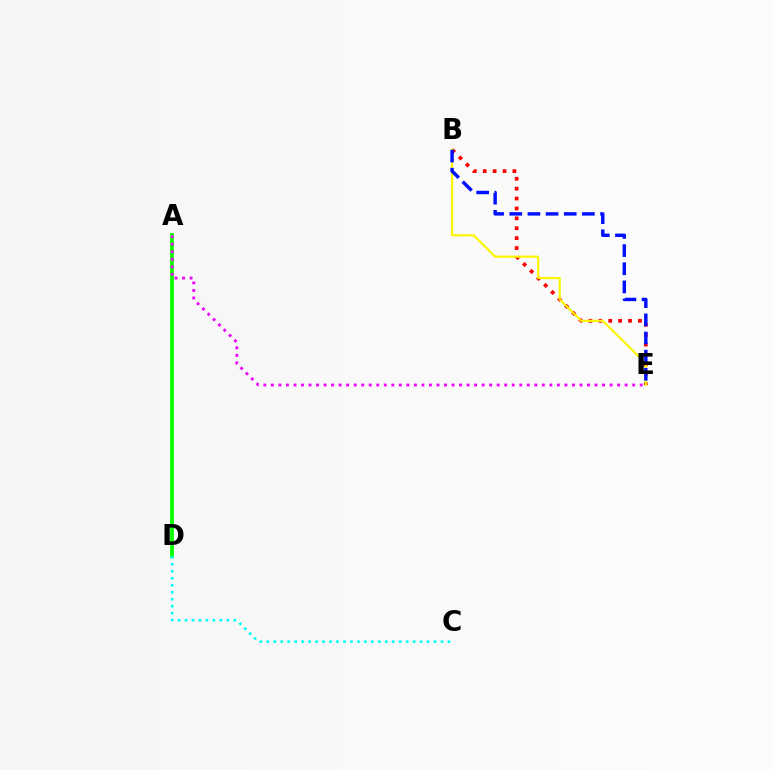{('B', 'E'): [{'color': '#ff0000', 'line_style': 'dotted', 'thickness': 2.69}, {'color': '#fcf500', 'line_style': 'solid', 'thickness': 1.55}, {'color': '#0010ff', 'line_style': 'dashed', 'thickness': 2.47}], ('A', 'D'): [{'color': '#08ff00', 'line_style': 'solid', 'thickness': 2.71}], ('C', 'D'): [{'color': '#00fff6', 'line_style': 'dotted', 'thickness': 1.89}], ('A', 'E'): [{'color': '#ee00ff', 'line_style': 'dotted', 'thickness': 2.05}]}